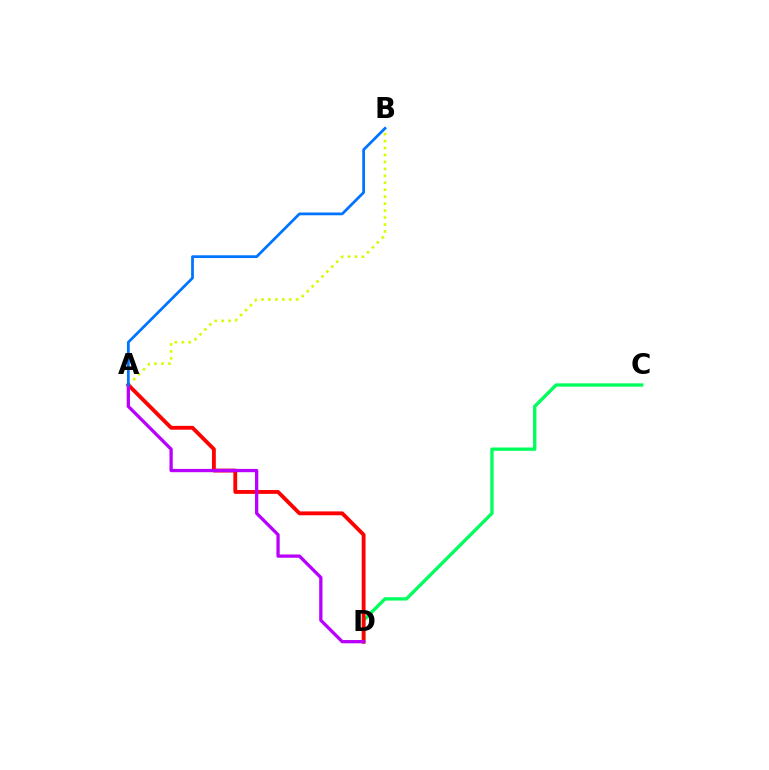{('A', 'B'): [{'color': '#d1ff00', 'line_style': 'dotted', 'thickness': 1.89}, {'color': '#0074ff', 'line_style': 'solid', 'thickness': 1.98}], ('C', 'D'): [{'color': '#00ff5c', 'line_style': 'solid', 'thickness': 2.4}], ('A', 'D'): [{'color': '#ff0000', 'line_style': 'solid', 'thickness': 2.77}, {'color': '#b900ff', 'line_style': 'solid', 'thickness': 2.36}]}